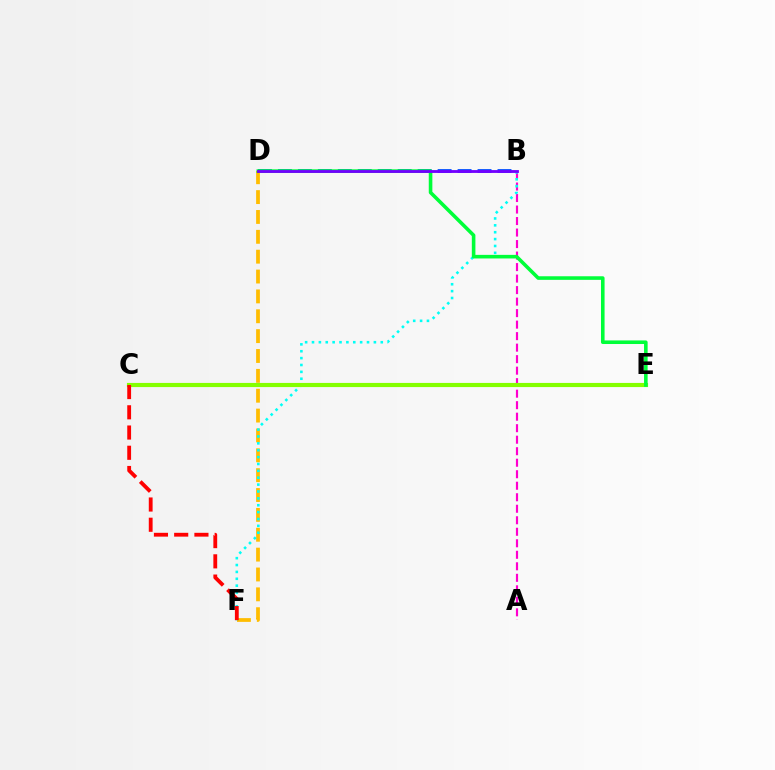{('D', 'F'): [{'color': '#ffbd00', 'line_style': 'dashed', 'thickness': 2.7}], ('A', 'B'): [{'color': '#ff00cf', 'line_style': 'dashed', 'thickness': 1.56}], ('B', 'D'): [{'color': '#004bff', 'line_style': 'dashed', 'thickness': 2.71}, {'color': '#7200ff', 'line_style': 'solid', 'thickness': 2.04}], ('B', 'F'): [{'color': '#00fff6', 'line_style': 'dotted', 'thickness': 1.87}], ('C', 'E'): [{'color': '#84ff00', 'line_style': 'solid', 'thickness': 2.98}], ('D', 'E'): [{'color': '#00ff39', 'line_style': 'solid', 'thickness': 2.58}], ('C', 'F'): [{'color': '#ff0000', 'line_style': 'dashed', 'thickness': 2.75}]}